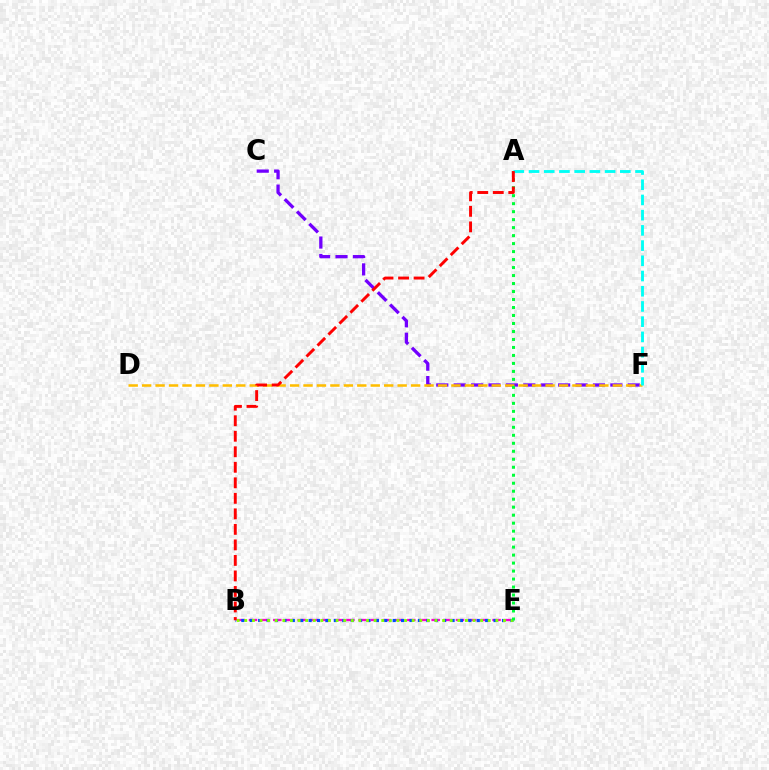{('C', 'F'): [{'color': '#7200ff', 'line_style': 'dashed', 'thickness': 2.36}], ('B', 'E'): [{'color': '#ff00cf', 'line_style': 'dashed', 'thickness': 1.65}, {'color': '#004bff', 'line_style': 'dotted', 'thickness': 2.28}, {'color': '#84ff00', 'line_style': 'dotted', 'thickness': 2.07}], ('D', 'F'): [{'color': '#ffbd00', 'line_style': 'dashed', 'thickness': 1.83}], ('A', 'E'): [{'color': '#00ff39', 'line_style': 'dotted', 'thickness': 2.17}], ('A', 'F'): [{'color': '#00fff6', 'line_style': 'dashed', 'thickness': 2.07}], ('A', 'B'): [{'color': '#ff0000', 'line_style': 'dashed', 'thickness': 2.11}]}